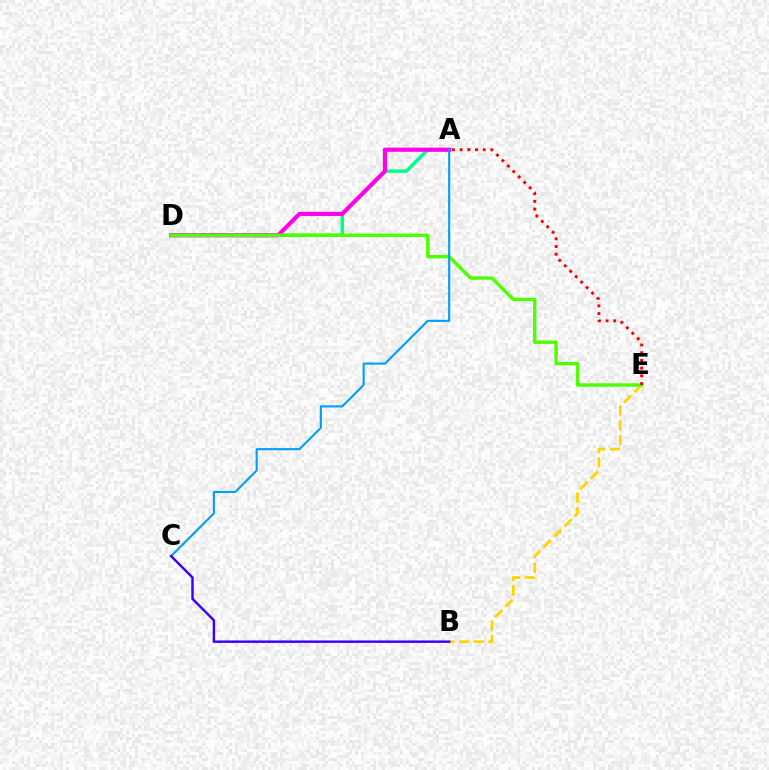{('A', 'D'): [{'color': '#00ff86', 'line_style': 'solid', 'thickness': 2.49}, {'color': '#ff00ed', 'line_style': 'solid', 'thickness': 2.98}], ('B', 'E'): [{'color': '#ffd500', 'line_style': 'dashed', 'thickness': 1.99}], ('D', 'E'): [{'color': '#4fff00', 'line_style': 'solid', 'thickness': 2.46}], ('A', 'C'): [{'color': '#009eff', 'line_style': 'solid', 'thickness': 1.53}], ('A', 'E'): [{'color': '#ff0000', 'line_style': 'dotted', 'thickness': 2.09}], ('B', 'C'): [{'color': '#3700ff', 'line_style': 'solid', 'thickness': 1.76}]}